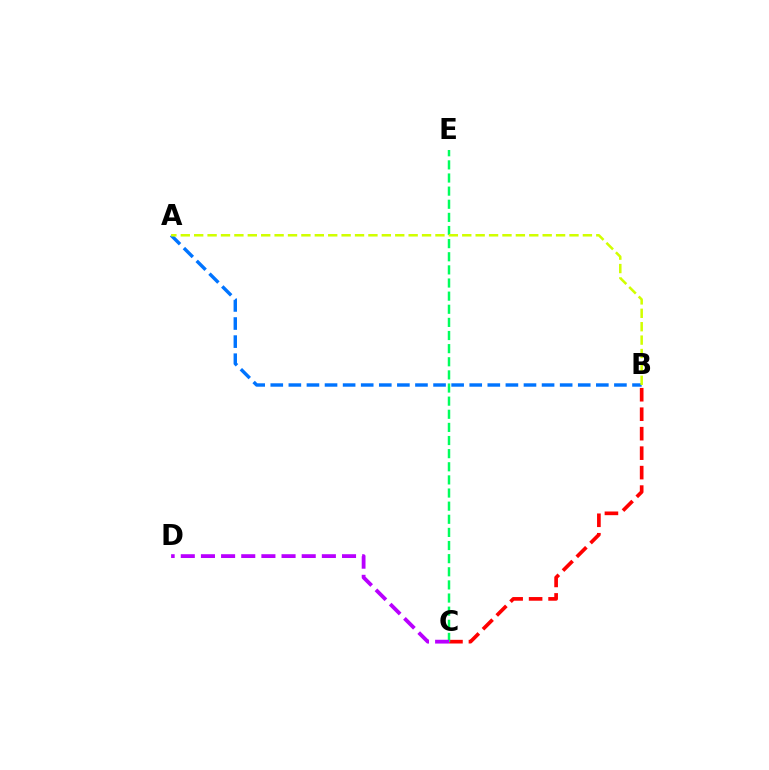{('A', 'B'): [{'color': '#0074ff', 'line_style': 'dashed', 'thickness': 2.46}, {'color': '#d1ff00', 'line_style': 'dashed', 'thickness': 1.82}], ('B', 'C'): [{'color': '#ff0000', 'line_style': 'dashed', 'thickness': 2.65}], ('C', 'E'): [{'color': '#00ff5c', 'line_style': 'dashed', 'thickness': 1.78}], ('C', 'D'): [{'color': '#b900ff', 'line_style': 'dashed', 'thickness': 2.74}]}